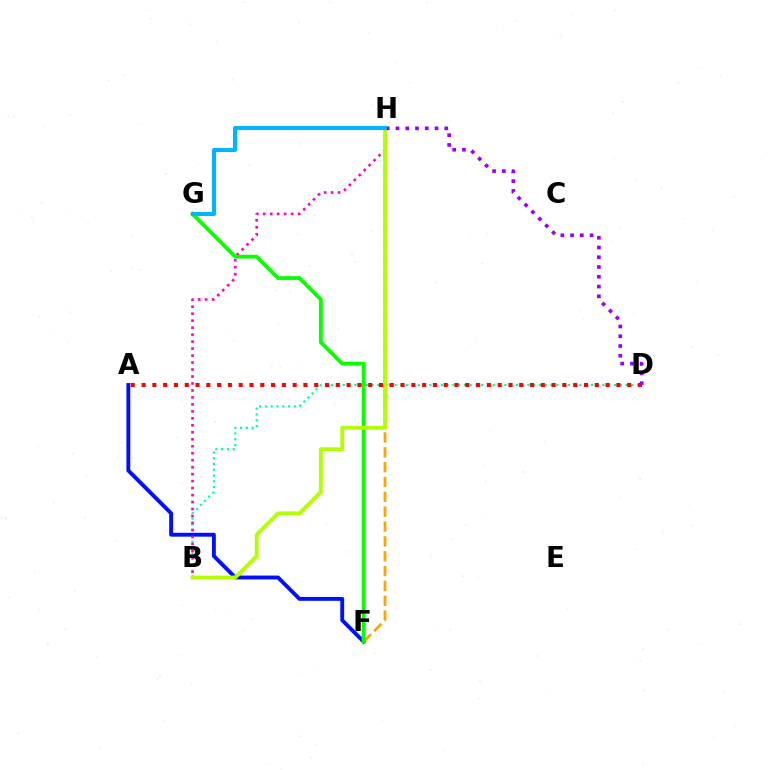{('B', 'D'): [{'color': '#00ff9d', 'line_style': 'dotted', 'thickness': 1.57}], ('A', 'F'): [{'color': '#0010ff', 'line_style': 'solid', 'thickness': 2.79}], ('F', 'H'): [{'color': '#ffa500', 'line_style': 'dashed', 'thickness': 2.02}], ('B', 'H'): [{'color': '#ff00bd', 'line_style': 'dotted', 'thickness': 1.9}, {'color': '#b3ff00', 'line_style': 'solid', 'thickness': 2.74}], ('F', 'G'): [{'color': '#08ff00', 'line_style': 'solid', 'thickness': 2.74}], ('A', 'D'): [{'color': '#ff0000', 'line_style': 'dotted', 'thickness': 2.93}], ('D', 'H'): [{'color': '#9b00ff', 'line_style': 'dotted', 'thickness': 2.65}], ('G', 'H'): [{'color': '#00b5ff', 'line_style': 'solid', 'thickness': 2.91}]}